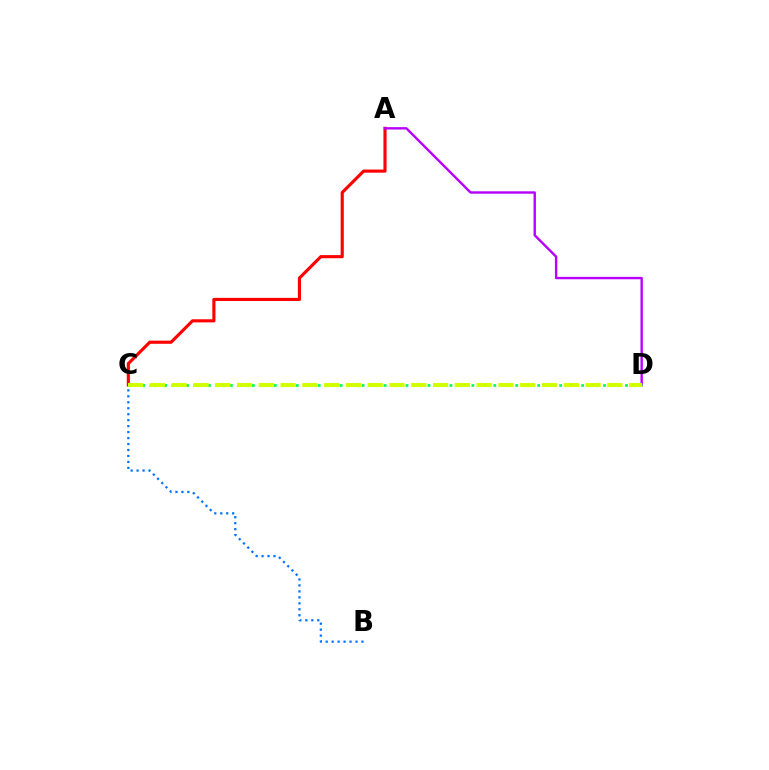{('A', 'C'): [{'color': '#ff0000', 'line_style': 'solid', 'thickness': 2.25}], ('A', 'D'): [{'color': '#b900ff', 'line_style': 'solid', 'thickness': 1.73}], ('B', 'C'): [{'color': '#0074ff', 'line_style': 'dotted', 'thickness': 1.62}], ('C', 'D'): [{'color': '#00ff5c', 'line_style': 'dotted', 'thickness': 1.99}, {'color': '#d1ff00', 'line_style': 'dashed', 'thickness': 2.96}]}